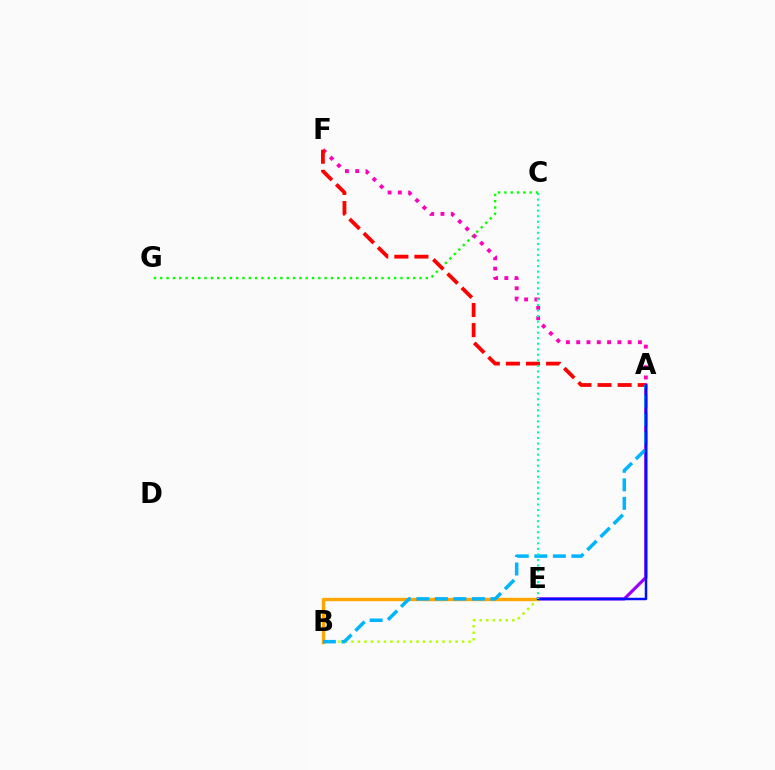{('C', 'G'): [{'color': '#08ff00', 'line_style': 'dotted', 'thickness': 1.72}], ('A', 'E'): [{'color': '#9b00ff', 'line_style': 'solid', 'thickness': 2.29}, {'color': '#0010ff', 'line_style': 'solid', 'thickness': 1.79}], ('A', 'F'): [{'color': '#ff00bd', 'line_style': 'dotted', 'thickness': 2.8}, {'color': '#ff0000', 'line_style': 'dashed', 'thickness': 2.73}], ('B', 'E'): [{'color': '#ffa500', 'line_style': 'solid', 'thickness': 2.42}, {'color': '#b3ff00', 'line_style': 'dotted', 'thickness': 1.77}], ('A', 'B'): [{'color': '#00b5ff', 'line_style': 'dashed', 'thickness': 2.52}], ('C', 'E'): [{'color': '#00ff9d', 'line_style': 'dotted', 'thickness': 1.51}]}